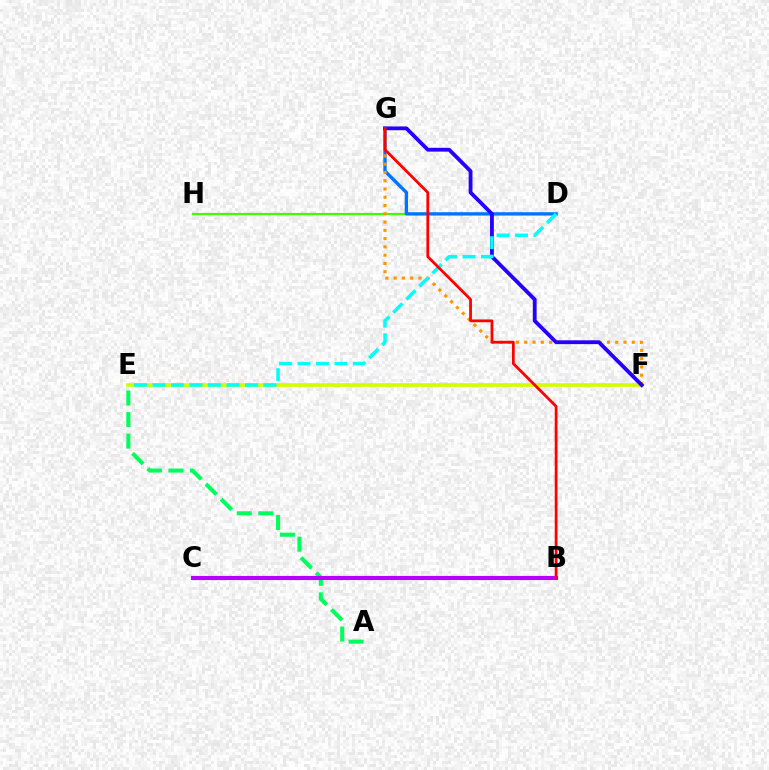{('E', 'F'): [{'color': '#d1ff00', 'line_style': 'solid', 'thickness': 2.67}], ('D', 'H'): [{'color': '#3dff00', 'line_style': 'solid', 'thickness': 1.59}], ('D', 'G'): [{'color': '#0074ff', 'line_style': 'solid', 'thickness': 2.39}], ('F', 'G'): [{'color': '#ff9400', 'line_style': 'dotted', 'thickness': 2.25}, {'color': '#2500ff', 'line_style': 'solid', 'thickness': 2.74}], ('D', 'E'): [{'color': '#00fff6', 'line_style': 'dashed', 'thickness': 2.51}], ('B', 'C'): [{'color': '#ff00ac', 'line_style': 'dashed', 'thickness': 1.8}, {'color': '#b900ff', 'line_style': 'solid', 'thickness': 2.96}], ('A', 'E'): [{'color': '#00ff5c', 'line_style': 'dashed', 'thickness': 2.92}], ('B', 'G'): [{'color': '#ff0000', 'line_style': 'solid', 'thickness': 1.99}]}